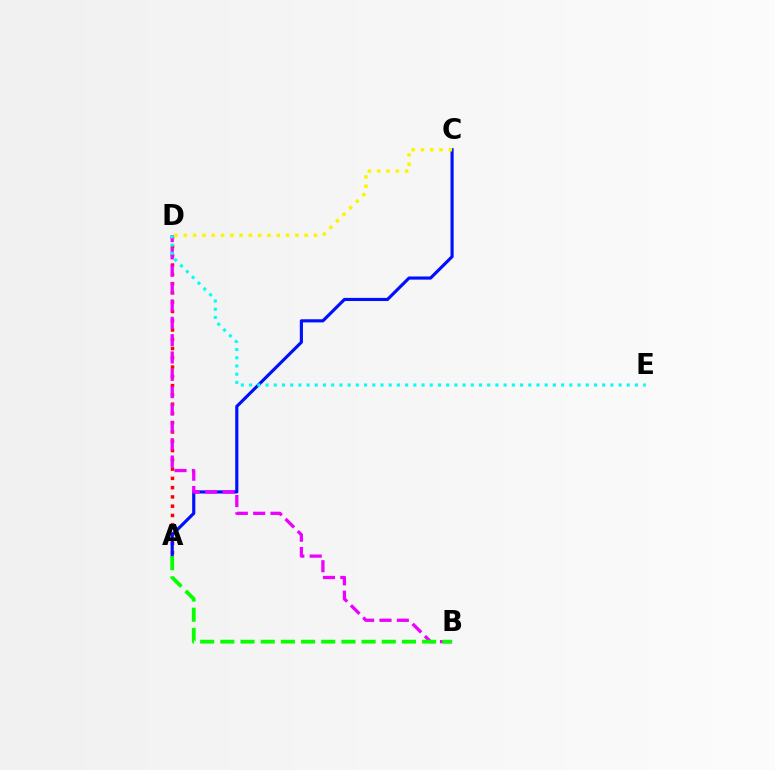{('A', 'D'): [{'color': '#ff0000', 'line_style': 'dotted', 'thickness': 2.52}], ('A', 'C'): [{'color': '#0010ff', 'line_style': 'solid', 'thickness': 2.26}], ('C', 'D'): [{'color': '#fcf500', 'line_style': 'dotted', 'thickness': 2.53}], ('B', 'D'): [{'color': '#ee00ff', 'line_style': 'dashed', 'thickness': 2.36}], ('D', 'E'): [{'color': '#00fff6', 'line_style': 'dotted', 'thickness': 2.23}], ('A', 'B'): [{'color': '#08ff00', 'line_style': 'dashed', 'thickness': 2.74}]}